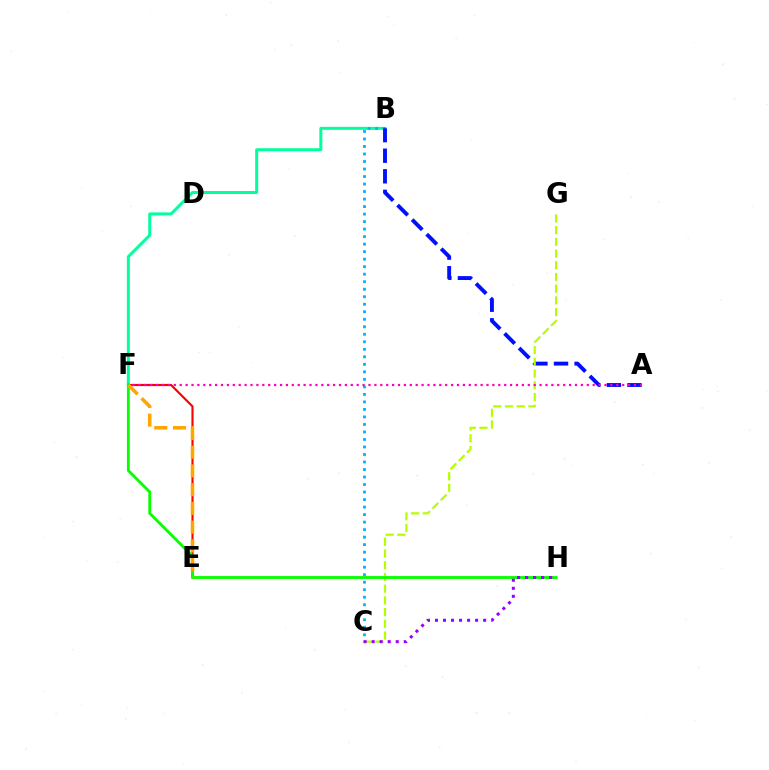{('B', 'F'): [{'color': '#00ff9d', 'line_style': 'solid', 'thickness': 2.15}], ('E', 'F'): [{'color': '#ff0000', 'line_style': 'solid', 'thickness': 1.54}, {'color': '#ffa500', 'line_style': 'dashed', 'thickness': 2.54}], ('B', 'C'): [{'color': '#00b5ff', 'line_style': 'dotted', 'thickness': 2.04}], ('A', 'B'): [{'color': '#0010ff', 'line_style': 'dashed', 'thickness': 2.8}], ('C', 'G'): [{'color': '#b3ff00', 'line_style': 'dashed', 'thickness': 1.59}], ('A', 'F'): [{'color': '#ff00bd', 'line_style': 'dotted', 'thickness': 1.6}], ('F', 'H'): [{'color': '#08ff00', 'line_style': 'solid', 'thickness': 2.05}], ('C', 'H'): [{'color': '#9b00ff', 'line_style': 'dotted', 'thickness': 2.18}]}